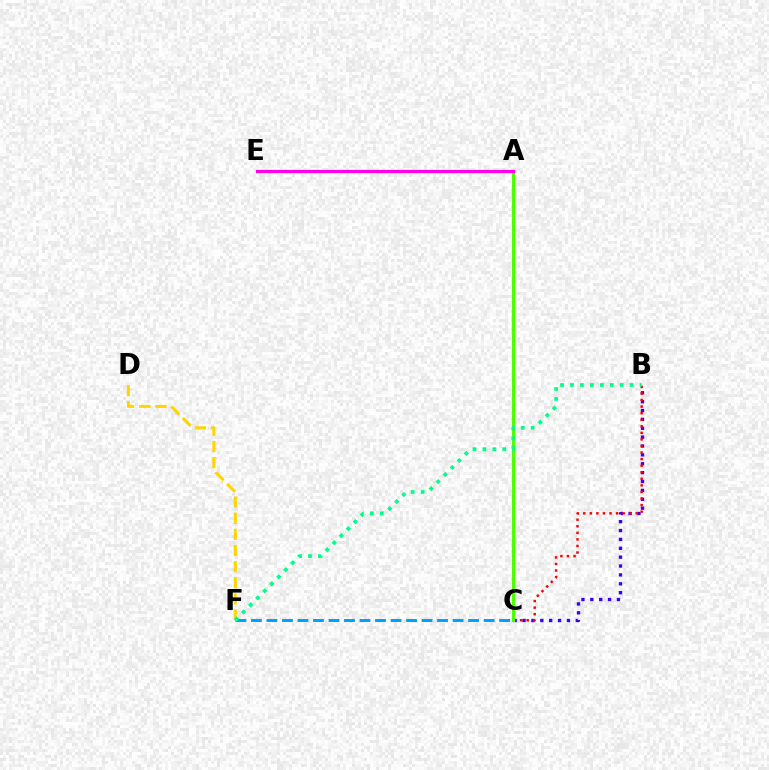{('C', 'F'): [{'color': '#009eff', 'line_style': 'dashed', 'thickness': 2.11}], ('B', 'C'): [{'color': '#3700ff', 'line_style': 'dotted', 'thickness': 2.41}, {'color': '#ff0000', 'line_style': 'dotted', 'thickness': 1.78}], ('A', 'C'): [{'color': '#4fff00', 'line_style': 'solid', 'thickness': 2.26}], ('D', 'F'): [{'color': '#ffd500', 'line_style': 'dashed', 'thickness': 2.19}], ('B', 'F'): [{'color': '#00ff86', 'line_style': 'dotted', 'thickness': 2.7}], ('A', 'E'): [{'color': '#ff00ed', 'line_style': 'solid', 'thickness': 2.34}]}